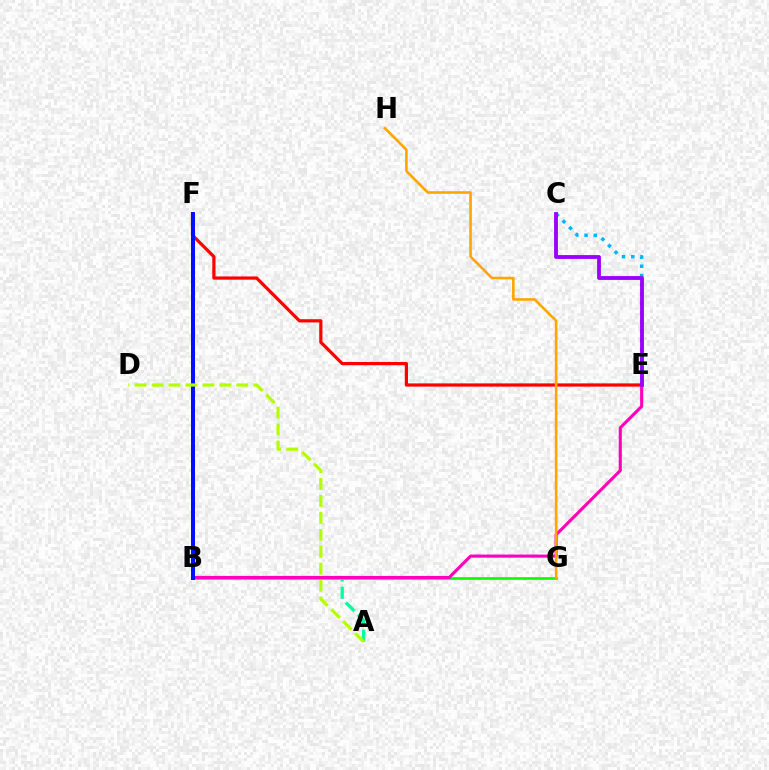{('A', 'B'): [{'color': '#00ff9d', 'line_style': 'dashed', 'thickness': 2.34}], ('E', 'F'): [{'color': '#ff0000', 'line_style': 'solid', 'thickness': 2.32}], ('C', 'E'): [{'color': '#00b5ff', 'line_style': 'dotted', 'thickness': 2.52}, {'color': '#9b00ff', 'line_style': 'solid', 'thickness': 2.76}], ('B', 'G'): [{'color': '#08ff00', 'line_style': 'solid', 'thickness': 1.92}], ('B', 'E'): [{'color': '#ff00bd', 'line_style': 'solid', 'thickness': 2.24}], ('G', 'H'): [{'color': '#ffa500', 'line_style': 'solid', 'thickness': 1.87}], ('B', 'F'): [{'color': '#0010ff', 'line_style': 'solid', 'thickness': 2.87}], ('A', 'D'): [{'color': '#b3ff00', 'line_style': 'dashed', 'thickness': 2.3}]}